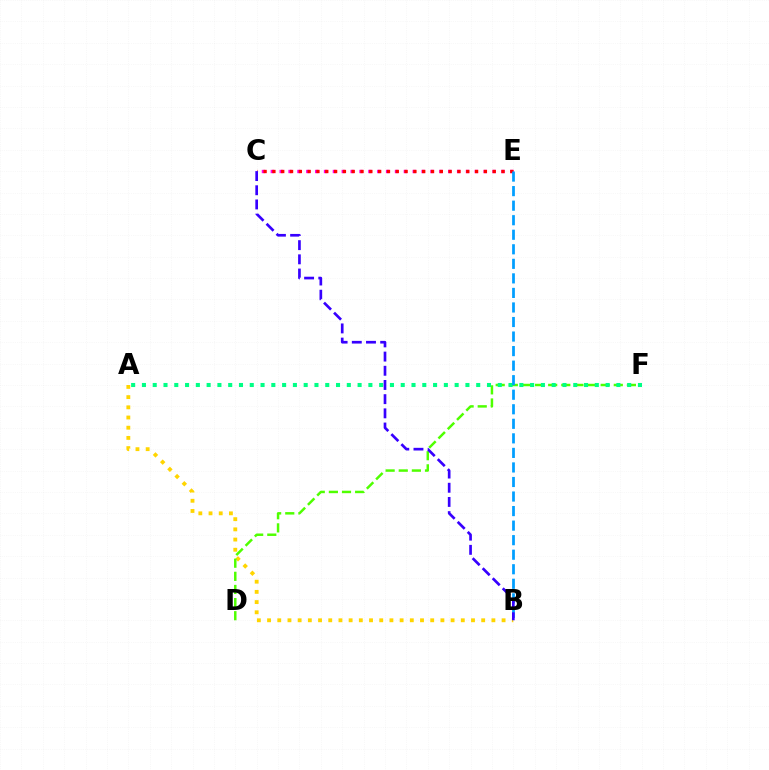{('C', 'E'): [{'color': '#ff00ed', 'line_style': 'dotted', 'thickness': 2.41}, {'color': '#ff0000', 'line_style': 'dotted', 'thickness': 2.39}], ('A', 'B'): [{'color': '#ffd500', 'line_style': 'dotted', 'thickness': 2.77}], ('D', 'F'): [{'color': '#4fff00', 'line_style': 'dashed', 'thickness': 1.78}], ('A', 'F'): [{'color': '#00ff86', 'line_style': 'dotted', 'thickness': 2.93}], ('B', 'E'): [{'color': '#009eff', 'line_style': 'dashed', 'thickness': 1.98}], ('B', 'C'): [{'color': '#3700ff', 'line_style': 'dashed', 'thickness': 1.93}]}